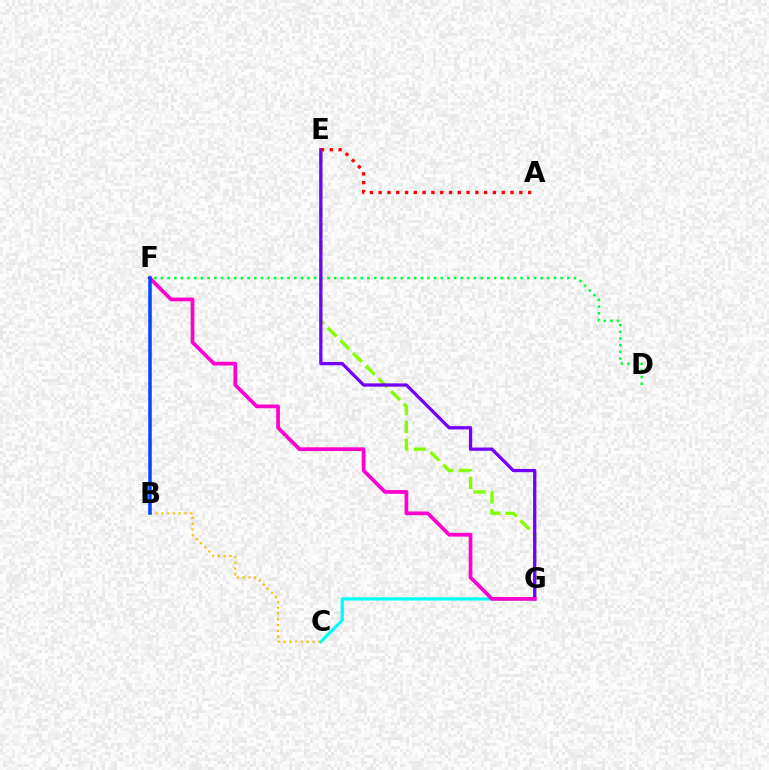{('C', 'G'): [{'color': '#00fff6', 'line_style': 'solid', 'thickness': 2.35}], ('D', 'F'): [{'color': '#00ff39', 'line_style': 'dotted', 'thickness': 1.81}], ('E', 'G'): [{'color': '#84ff00', 'line_style': 'dashed', 'thickness': 2.44}, {'color': '#7200ff', 'line_style': 'solid', 'thickness': 2.35}], ('F', 'G'): [{'color': '#ff00cf', 'line_style': 'solid', 'thickness': 2.68}], ('B', 'C'): [{'color': '#ffbd00', 'line_style': 'dotted', 'thickness': 1.57}], ('A', 'E'): [{'color': '#ff0000', 'line_style': 'dotted', 'thickness': 2.39}], ('B', 'F'): [{'color': '#004bff', 'line_style': 'solid', 'thickness': 2.55}]}